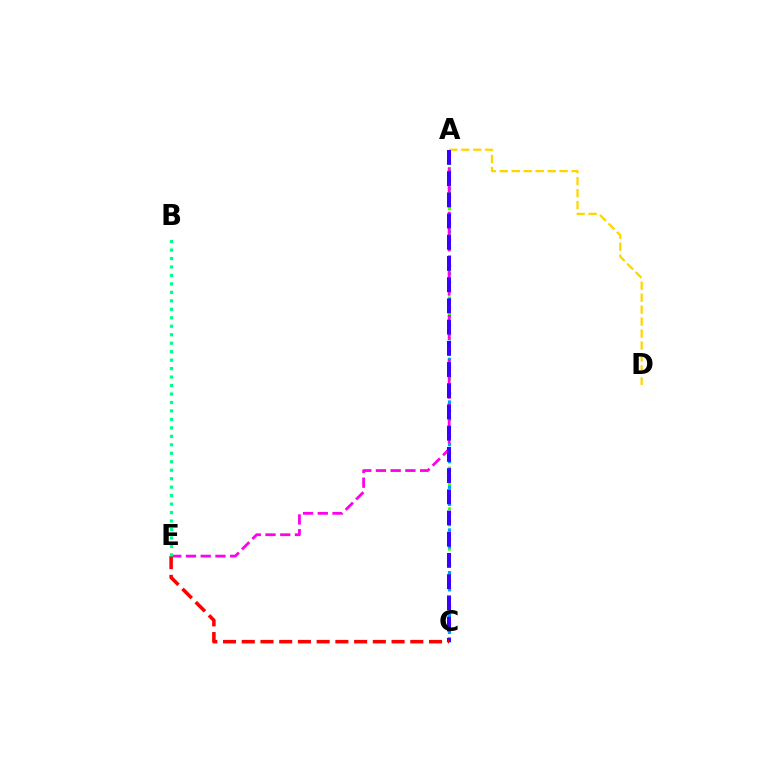{('A', 'D'): [{'color': '#ffd500', 'line_style': 'dashed', 'thickness': 1.63}], ('A', 'C'): [{'color': '#4fff00', 'line_style': 'dotted', 'thickness': 2.2}, {'color': '#009eff', 'line_style': 'dotted', 'thickness': 2.32}, {'color': '#3700ff', 'line_style': 'dashed', 'thickness': 2.88}], ('A', 'E'): [{'color': '#ff00ed', 'line_style': 'dashed', 'thickness': 2.0}], ('C', 'E'): [{'color': '#ff0000', 'line_style': 'dashed', 'thickness': 2.54}], ('B', 'E'): [{'color': '#00ff86', 'line_style': 'dotted', 'thickness': 2.3}]}